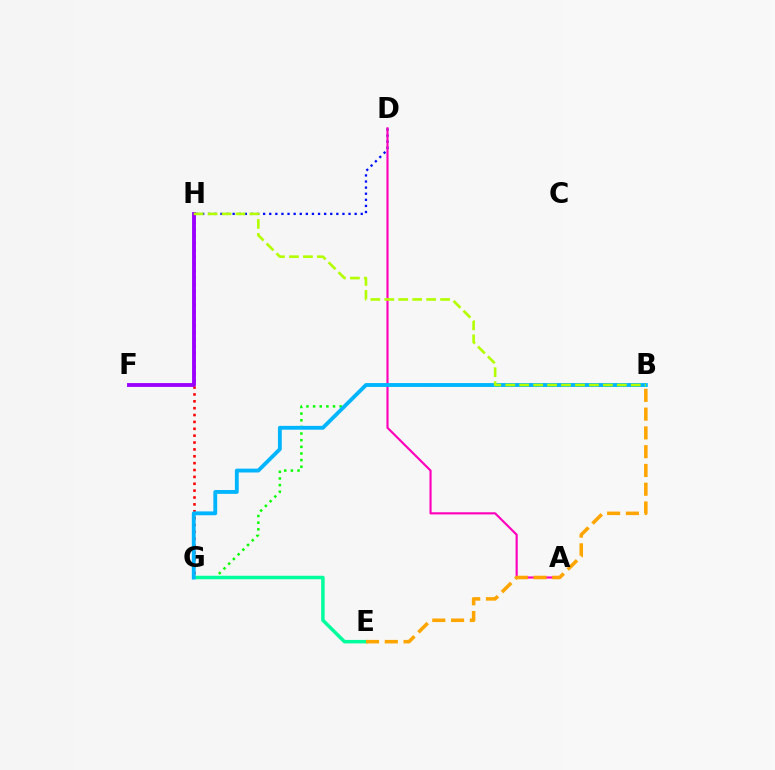{('D', 'H'): [{'color': '#0010ff', 'line_style': 'dotted', 'thickness': 1.66}], ('B', 'G'): [{'color': '#08ff00', 'line_style': 'dotted', 'thickness': 1.81}, {'color': '#00b5ff', 'line_style': 'solid', 'thickness': 2.77}], ('A', 'D'): [{'color': '#ff00bd', 'line_style': 'solid', 'thickness': 1.55}], ('E', 'G'): [{'color': '#00ff9d', 'line_style': 'solid', 'thickness': 2.51}], ('G', 'H'): [{'color': '#ff0000', 'line_style': 'dotted', 'thickness': 1.87}], ('F', 'H'): [{'color': '#9b00ff', 'line_style': 'solid', 'thickness': 2.78}], ('B', 'E'): [{'color': '#ffa500', 'line_style': 'dashed', 'thickness': 2.55}], ('B', 'H'): [{'color': '#b3ff00', 'line_style': 'dashed', 'thickness': 1.9}]}